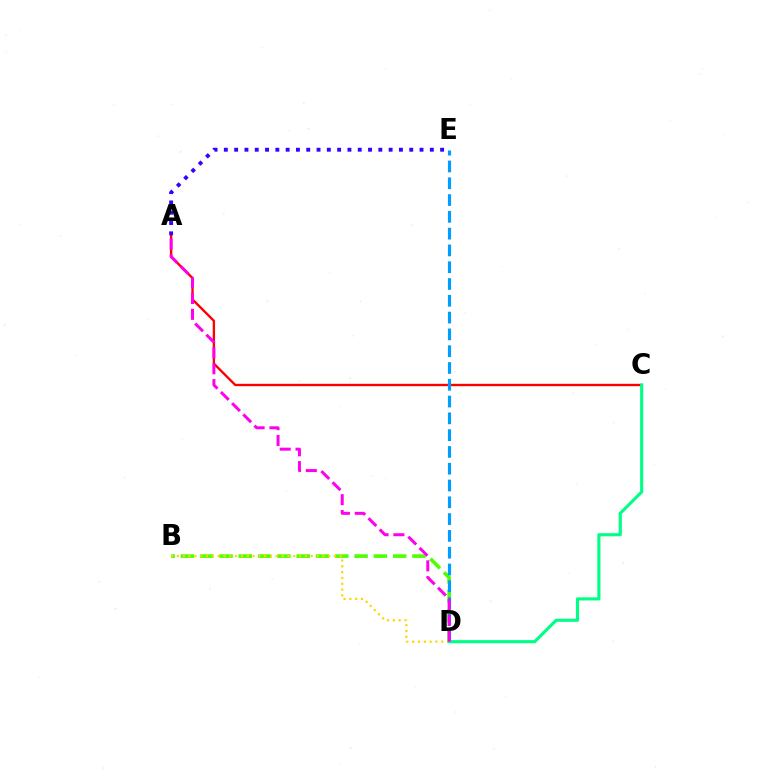{('A', 'C'): [{'color': '#ff0000', 'line_style': 'solid', 'thickness': 1.69}], ('B', 'D'): [{'color': '#4fff00', 'line_style': 'dashed', 'thickness': 2.62}, {'color': '#ffd500', 'line_style': 'dotted', 'thickness': 1.58}], ('D', 'E'): [{'color': '#009eff', 'line_style': 'dashed', 'thickness': 2.28}], ('A', 'E'): [{'color': '#3700ff', 'line_style': 'dotted', 'thickness': 2.8}], ('C', 'D'): [{'color': '#00ff86', 'line_style': 'solid', 'thickness': 2.25}], ('A', 'D'): [{'color': '#ff00ed', 'line_style': 'dashed', 'thickness': 2.15}]}